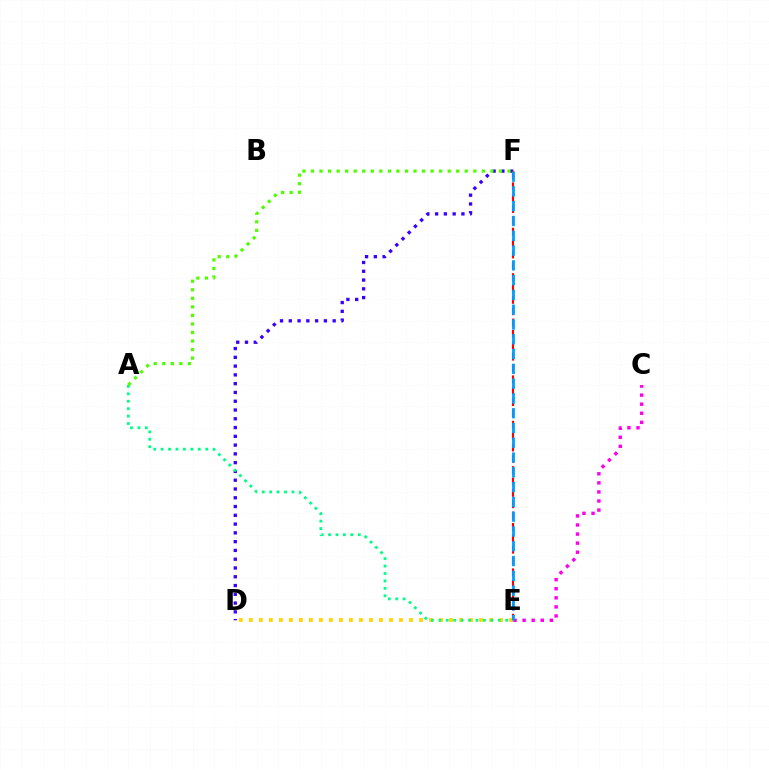{('D', 'F'): [{'color': '#3700ff', 'line_style': 'dotted', 'thickness': 2.38}], ('D', 'E'): [{'color': '#ffd500', 'line_style': 'dotted', 'thickness': 2.72}], ('A', 'E'): [{'color': '#00ff86', 'line_style': 'dotted', 'thickness': 2.02}], ('E', 'F'): [{'color': '#ff0000', 'line_style': 'dashed', 'thickness': 1.54}, {'color': '#009eff', 'line_style': 'dashed', 'thickness': 2.01}], ('C', 'E'): [{'color': '#ff00ed', 'line_style': 'dotted', 'thickness': 2.47}], ('A', 'F'): [{'color': '#4fff00', 'line_style': 'dotted', 'thickness': 2.32}]}